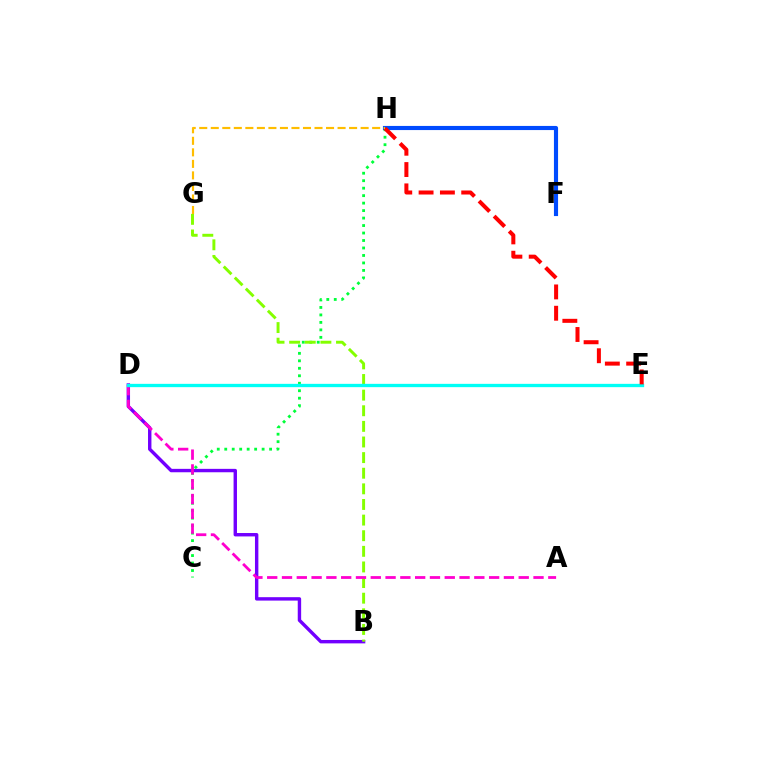{('B', 'D'): [{'color': '#7200ff', 'line_style': 'solid', 'thickness': 2.45}], ('C', 'H'): [{'color': '#00ff39', 'line_style': 'dotted', 'thickness': 2.03}], ('B', 'G'): [{'color': '#84ff00', 'line_style': 'dashed', 'thickness': 2.12}], ('A', 'D'): [{'color': '#ff00cf', 'line_style': 'dashed', 'thickness': 2.01}], ('D', 'E'): [{'color': '#00fff6', 'line_style': 'solid', 'thickness': 2.39}], ('F', 'H'): [{'color': '#004bff', 'line_style': 'solid', 'thickness': 2.98}], ('E', 'H'): [{'color': '#ff0000', 'line_style': 'dashed', 'thickness': 2.9}], ('G', 'H'): [{'color': '#ffbd00', 'line_style': 'dashed', 'thickness': 1.57}]}